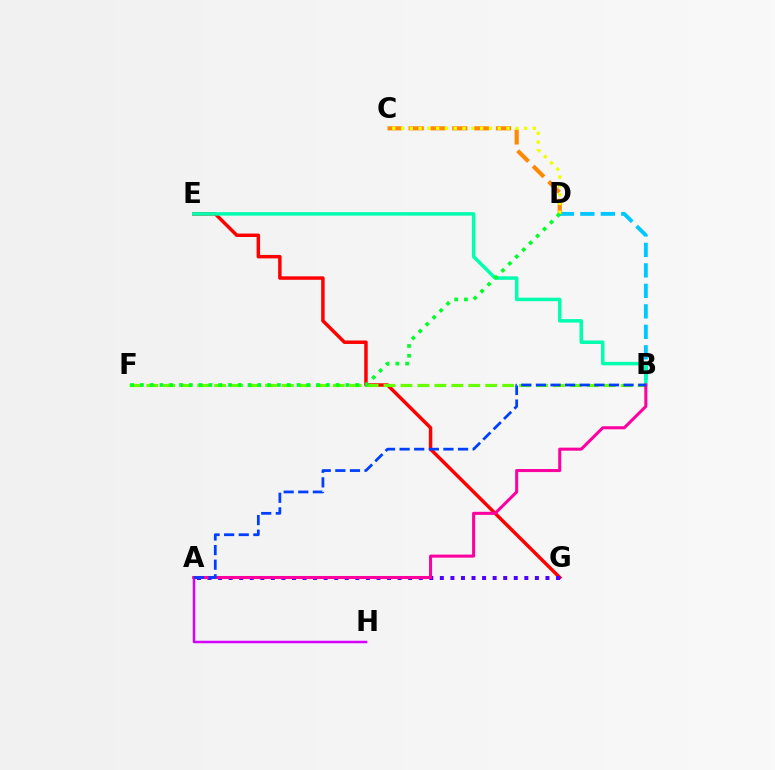{('B', 'D'): [{'color': '#00c7ff', 'line_style': 'dashed', 'thickness': 2.78}], ('A', 'H'): [{'color': '#d600ff', 'line_style': 'solid', 'thickness': 1.8}], ('E', 'G'): [{'color': '#ff0000', 'line_style': 'solid', 'thickness': 2.5}], ('B', 'F'): [{'color': '#66ff00', 'line_style': 'dashed', 'thickness': 2.3}], ('C', 'D'): [{'color': '#ff8800', 'line_style': 'dashed', 'thickness': 2.96}, {'color': '#eeff00', 'line_style': 'dotted', 'thickness': 2.39}], ('B', 'E'): [{'color': '#00ffaf', 'line_style': 'solid', 'thickness': 2.52}], ('A', 'G'): [{'color': '#4f00ff', 'line_style': 'dotted', 'thickness': 2.87}], ('A', 'B'): [{'color': '#ff00a0', 'line_style': 'solid', 'thickness': 2.19}, {'color': '#003fff', 'line_style': 'dashed', 'thickness': 1.99}], ('D', 'F'): [{'color': '#00ff27', 'line_style': 'dotted', 'thickness': 2.66}]}